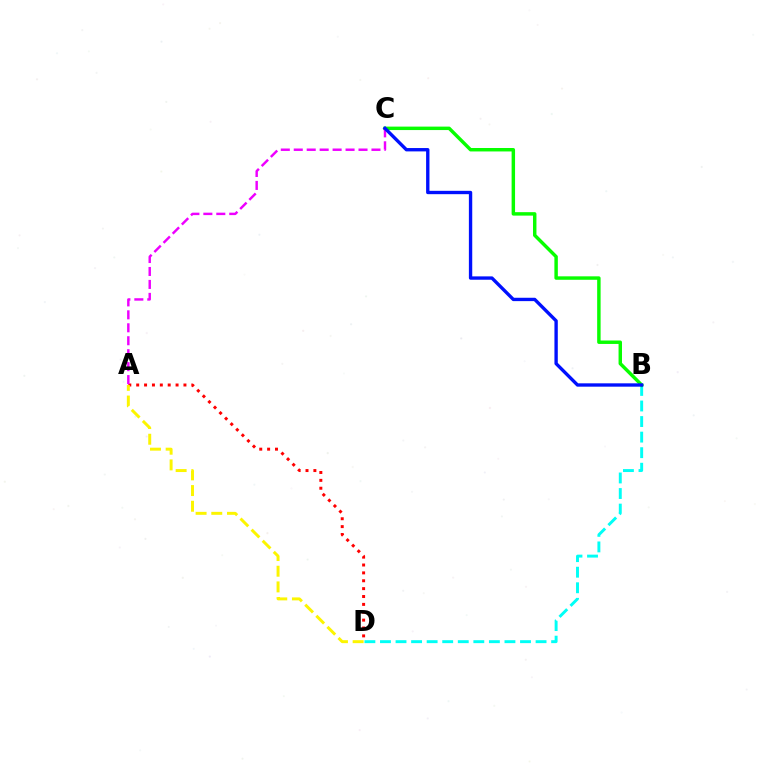{('A', 'D'): [{'color': '#ff0000', 'line_style': 'dotted', 'thickness': 2.14}, {'color': '#fcf500', 'line_style': 'dashed', 'thickness': 2.13}], ('B', 'D'): [{'color': '#00fff6', 'line_style': 'dashed', 'thickness': 2.11}], ('B', 'C'): [{'color': '#08ff00', 'line_style': 'solid', 'thickness': 2.48}, {'color': '#0010ff', 'line_style': 'solid', 'thickness': 2.42}], ('A', 'C'): [{'color': '#ee00ff', 'line_style': 'dashed', 'thickness': 1.76}]}